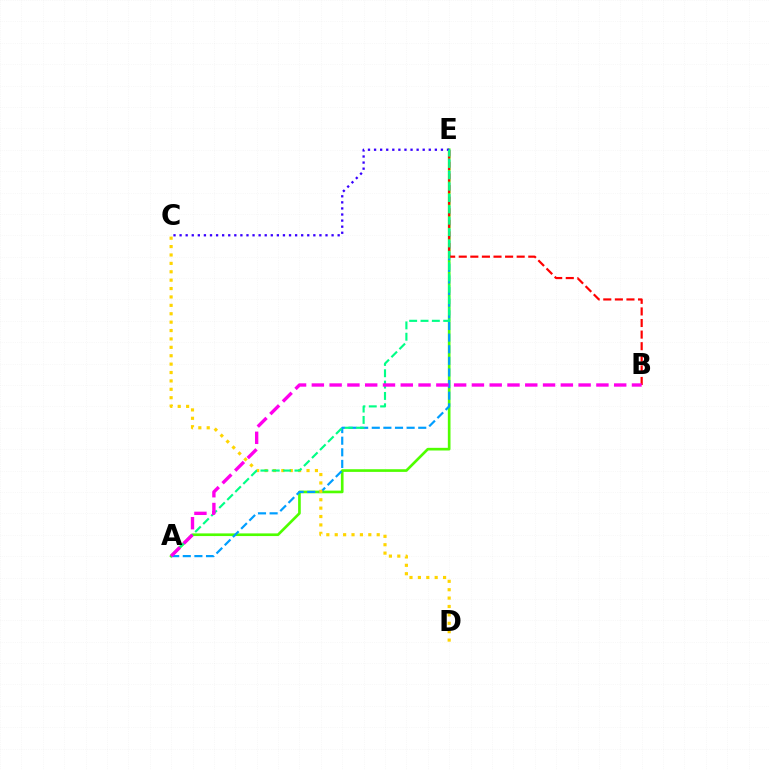{('A', 'E'): [{'color': '#4fff00', 'line_style': 'solid', 'thickness': 1.92}, {'color': '#009eff', 'line_style': 'dashed', 'thickness': 1.58}, {'color': '#00ff86', 'line_style': 'dashed', 'thickness': 1.54}], ('C', 'E'): [{'color': '#3700ff', 'line_style': 'dotted', 'thickness': 1.65}], ('C', 'D'): [{'color': '#ffd500', 'line_style': 'dotted', 'thickness': 2.28}], ('B', 'E'): [{'color': '#ff0000', 'line_style': 'dashed', 'thickness': 1.57}], ('A', 'B'): [{'color': '#ff00ed', 'line_style': 'dashed', 'thickness': 2.42}]}